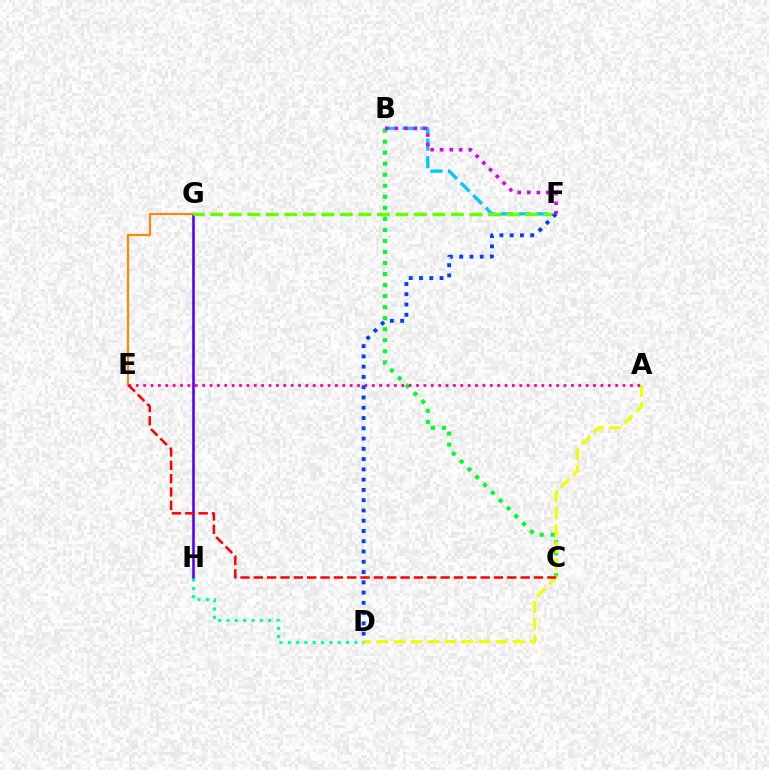{('G', 'H'): [{'color': '#4f00ff', 'line_style': 'solid', 'thickness': 1.86}], ('B', 'C'): [{'color': '#00ff27', 'line_style': 'dotted', 'thickness': 3.0}], ('D', 'H'): [{'color': '#00ffaf', 'line_style': 'dotted', 'thickness': 2.26}], ('A', 'D'): [{'color': '#eeff00', 'line_style': 'dashed', 'thickness': 2.31}], ('B', 'F'): [{'color': '#00c7ff', 'line_style': 'dashed', 'thickness': 2.39}, {'color': '#d600ff', 'line_style': 'dotted', 'thickness': 2.59}], ('E', 'G'): [{'color': '#ff8800', 'line_style': 'solid', 'thickness': 1.55}], ('F', 'G'): [{'color': '#66ff00', 'line_style': 'dashed', 'thickness': 2.52}], ('A', 'E'): [{'color': '#ff00a0', 'line_style': 'dotted', 'thickness': 2.0}], ('D', 'F'): [{'color': '#003fff', 'line_style': 'dotted', 'thickness': 2.79}], ('C', 'E'): [{'color': '#ff0000', 'line_style': 'dashed', 'thickness': 1.81}]}